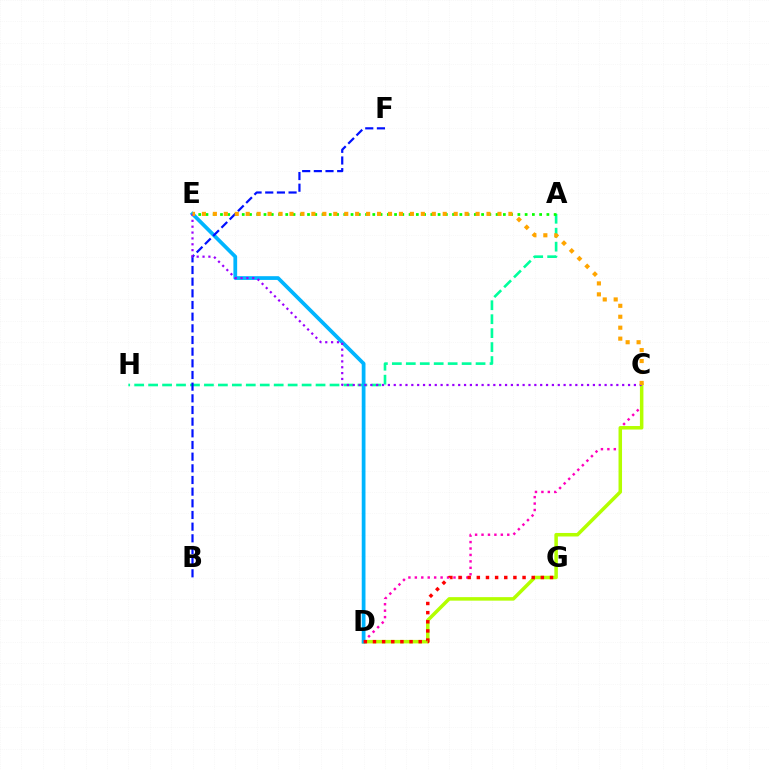{('A', 'H'): [{'color': '#00ff9d', 'line_style': 'dashed', 'thickness': 1.9}], ('C', 'D'): [{'color': '#ff00bd', 'line_style': 'dotted', 'thickness': 1.75}, {'color': '#b3ff00', 'line_style': 'solid', 'thickness': 2.53}], ('D', 'E'): [{'color': '#00b5ff', 'line_style': 'solid', 'thickness': 2.7}], ('A', 'E'): [{'color': '#08ff00', 'line_style': 'dotted', 'thickness': 1.97}], ('D', 'G'): [{'color': '#ff0000', 'line_style': 'dotted', 'thickness': 2.48}], ('B', 'F'): [{'color': '#0010ff', 'line_style': 'dashed', 'thickness': 1.58}], ('C', 'E'): [{'color': '#9b00ff', 'line_style': 'dotted', 'thickness': 1.59}, {'color': '#ffa500', 'line_style': 'dotted', 'thickness': 2.97}]}